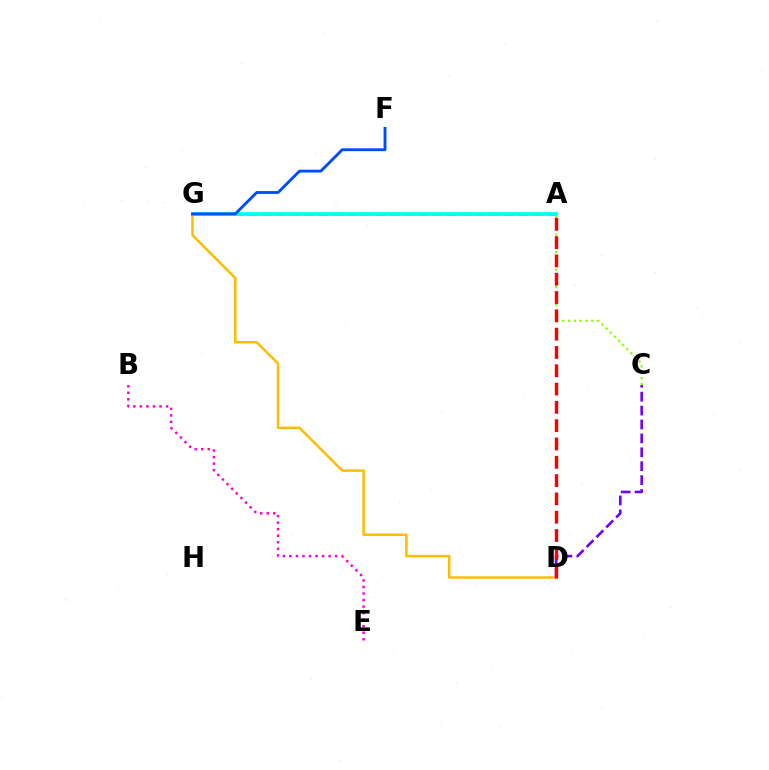{('A', 'G'): [{'color': '#00ff39', 'line_style': 'dashed', 'thickness': 1.94}, {'color': '#00fff6', 'line_style': 'solid', 'thickness': 2.67}], ('A', 'C'): [{'color': '#84ff00', 'line_style': 'dotted', 'thickness': 1.58}], ('B', 'E'): [{'color': '#ff00cf', 'line_style': 'dotted', 'thickness': 1.78}], ('D', 'G'): [{'color': '#ffbd00', 'line_style': 'solid', 'thickness': 1.8}], ('C', 'D'): [{'color': '#7200ff', 'line_style': 'dashed', 'thickness': 1.89}], ('A', 'D'): [{'color': '#ff0000', 'line_style': 'dashed', 'thickness': 2.49}], ('F', 'G'): [{'color': '#004bff', 'line_style': 'solid', 'thickness': 2.05}]}